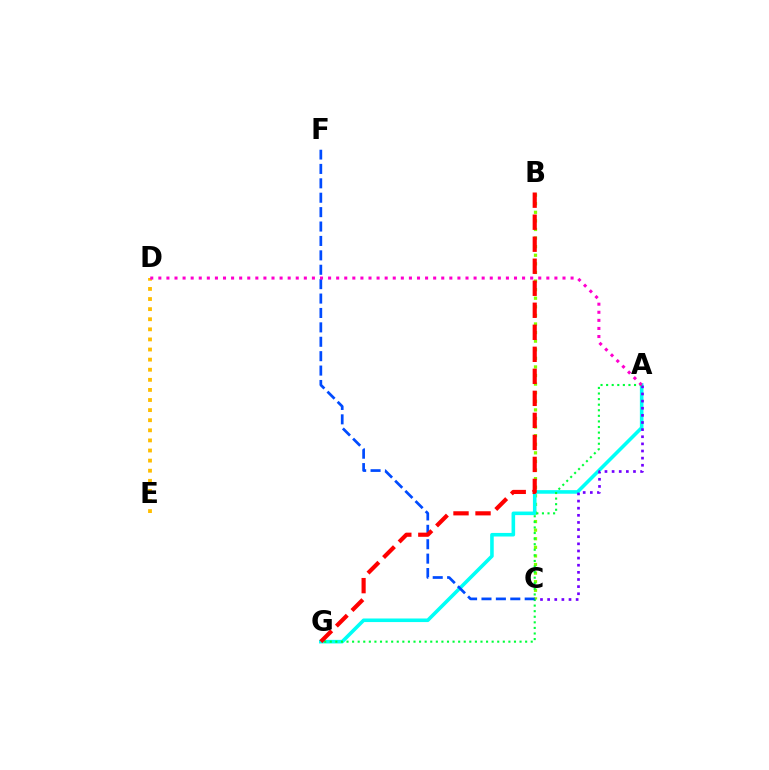{('B', 'C'): [{'color': '#84ff00', 'line_style': 'dotted', 'thickness': 2.33}], ('A', 'G'): [{'color': '#00fff6', 'line_style': 'solid', 'thickness': 2.58}, {'color': '#00ff39', 'line_style': 'dotted', 'thickness': 1.52}], ('A', 'C'): [{'color': '#7200ff', 'line_style': 'dotted', 'thickness': 1.94}], ('D', 'E'): [{'color': '#ffbd00', 'line_style': 'dotted', 'thickness': 2.74}], ('C', 'F'): [{'color': '#004bff', 'line_style': 'dashed', 'thickness': 1.96}], ('B', 'G'): [{'color': '#ff0000', 'line_style': 'dashed', 'thickness': 2.99}], ('A', 'D'): [{'color': '#ff00cf', 'line_style': 'dotted', 'thickness': 2.2}]}